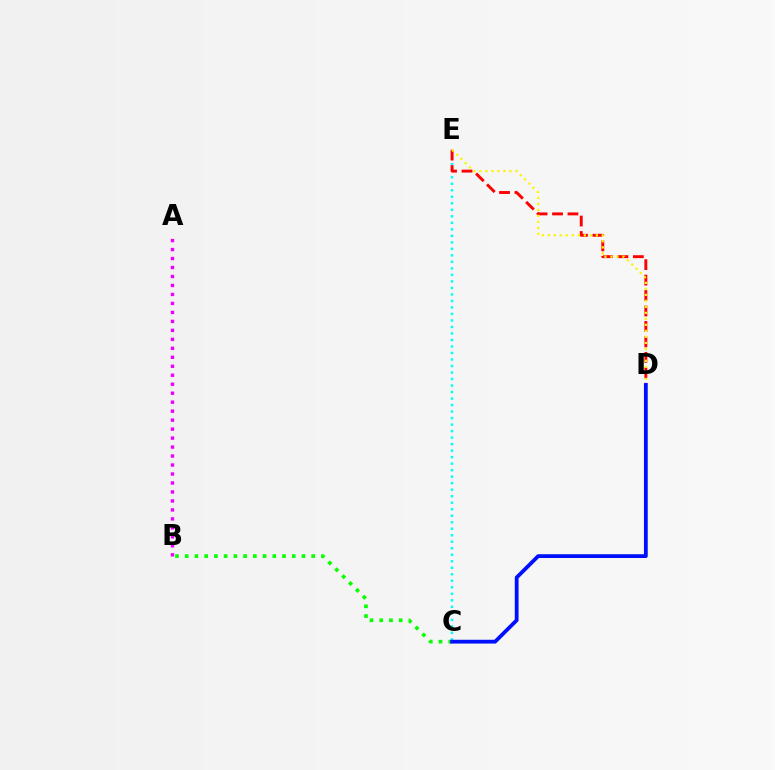{('B', 'C'): [{'color': '#08ff00', 'line_style': 'dotted', 'thickness': 2.64}], ('A', 'B'): [{'color': '#ee00ff', 'line_style': 'dotted', 'thickness': 2.44}], ('C', 'E'): [{'color': '#00fff6', 'line_style': 'dotted', 'thickness': 1.77}], ('D', 'E'): [{'color': '#ff0000', 'line_style': 'dashed', 'thickness': 2.1}, {'color': '#fcf500', 'line_style': 'dotted', 'thickness': 1.63}], ('C', 'D'): [{'color': '#0010ff', 'line_style': 'solid', 'thickness': 2.73}]}